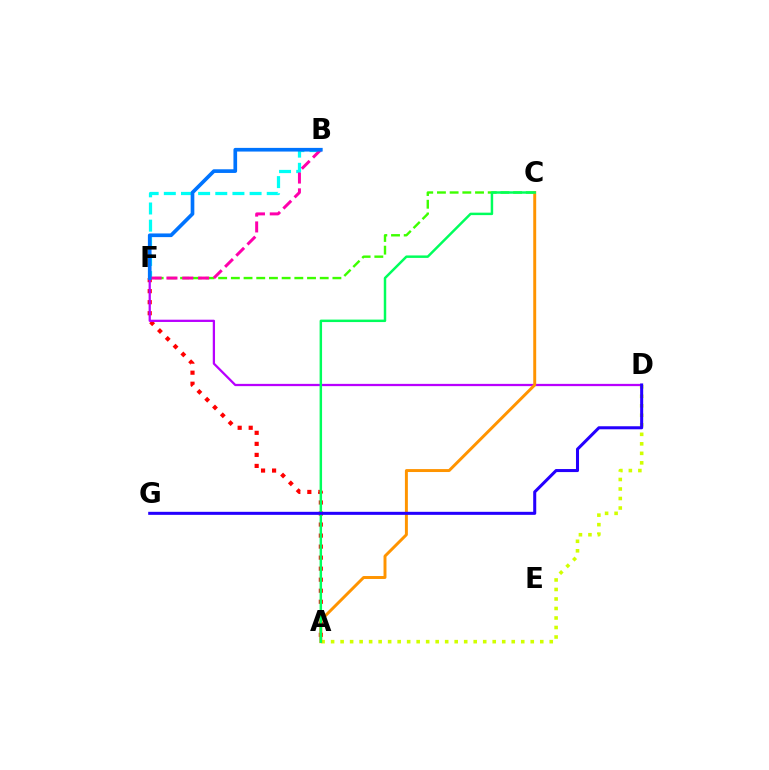{('B', 'F'): [{'color': '#00fff6', 'line_style': 'dashed', 'thickness': 2.33}, {'color': '#ff00ac', 'line_style': 'dashed', 'thickness': 2.15}, {'color': '#0074ff', 'line_style': 'solid', 'thickness': 2.64}], ('A', 'F'): [{'color': '#ff0000', 'line_style': 'dotted', 'thickness': 3.0}], ('A', 'D'): [{'color': '#d1ff00', 'line_style': 'dotted', 'thickness': 2.58}], ('C', 'F'): [{'color': '#3dff00', 'line_style': 'dashed', 'thickness': 1.72}], ('D', 'F'): [{'color': '#b900ff', 'line_style': 'solid', 'thickness': 1.63}], ('A', 'C'): [{'color': '#ff9400', 'line_style': 'solid', 'thickness': 2.12}, {'color': '#00ff5c', 'line_style': 'solid', 'thickness': 1.78}], ('D', 'G'): [{'color': '#2500ff', 'line_style': 'solid', 'thickness': 2.19}]}